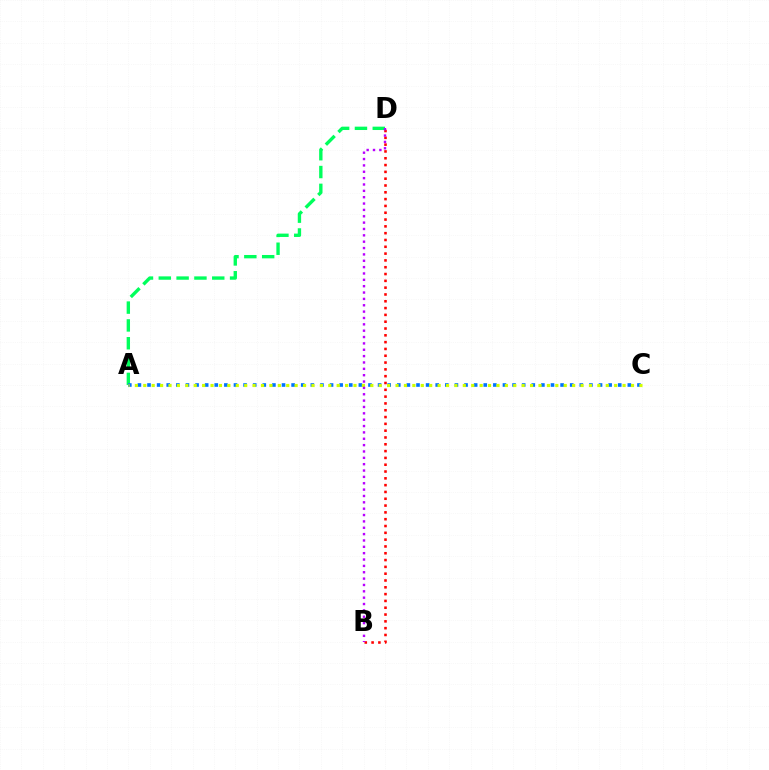{('A', 'D'): [{'color': '#00ff5c', 'line_style': 'dashed', 'thickness': 2.42}], ('B', 'D'): [{'color': '#ff0000', 'line_style': 'dotted', 'thickness': 1.85}, {'color': '#b900ff', 'line_style': 'dotted', 'thickness': 1.73}], ('A', 'C'): [{'color': '#0074ff', 'line_style': 'dotted', 'thickness': 2.61}, {'color': '#d1ff00', 'line_style': 'dotted', 'thickness': 2.28}]}